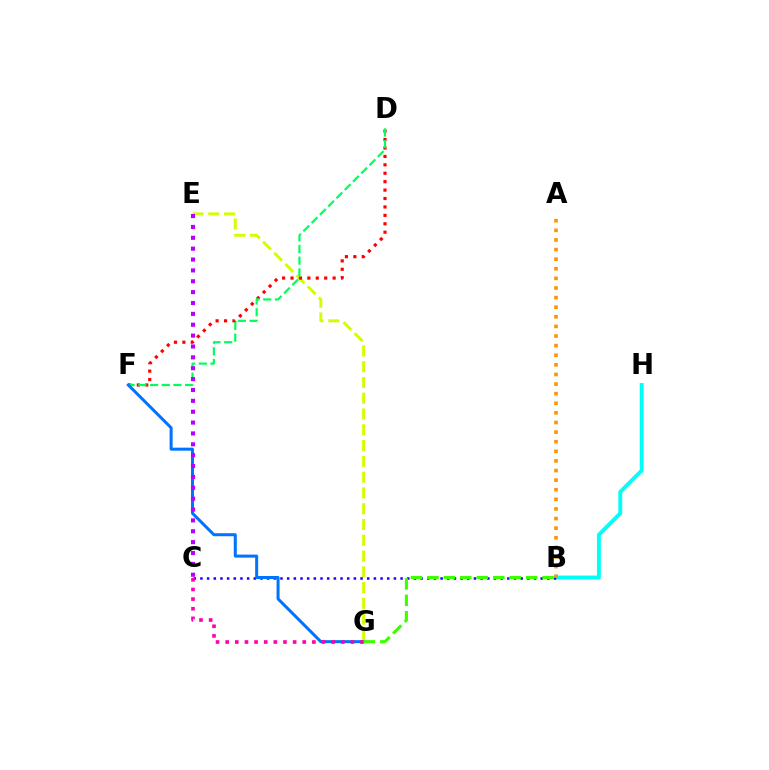{('B', 'H'): [{'color': '#00fff6', 'line_style': 'solid', 'thickness': 2.82}], ('E', 'G'): [{'color': '#d1ff00', 'line_style': 'dashed', 'thickness': 2.14}], ('B', 'C'): [{'color': '#2500ff', 'line_style': 'dotted', 'thickness': 1.81}], ('D', 'F'): [{'color': '#ff0000', 'line_style': 'dotted', 'thickness': 2.29}, {'color': '#00ff5c', 'line_style': 'dashed', 'thickness': 1.59}], ('A', 'B'): [{'color': '#ff9400', 'line_style': 'dotted', 'thickness': 2.61}], ('F', 'G'): [{'color': '#0074ff', 'line_style': 'solid', 'thickness': 2.17}], ('C', 'E'): [{'color': '#b900ff', 'line_style': 'dotted', 'thickness': 2.95}], ('C', 'G'): [{'color': '#ff00ac', 'line_style': 'dotted', 'thickness': 2.62}], ('B', 'G'): [{'color': '#3dff00', 'line_style': 'dashed', 'thickness': 2.24}]}